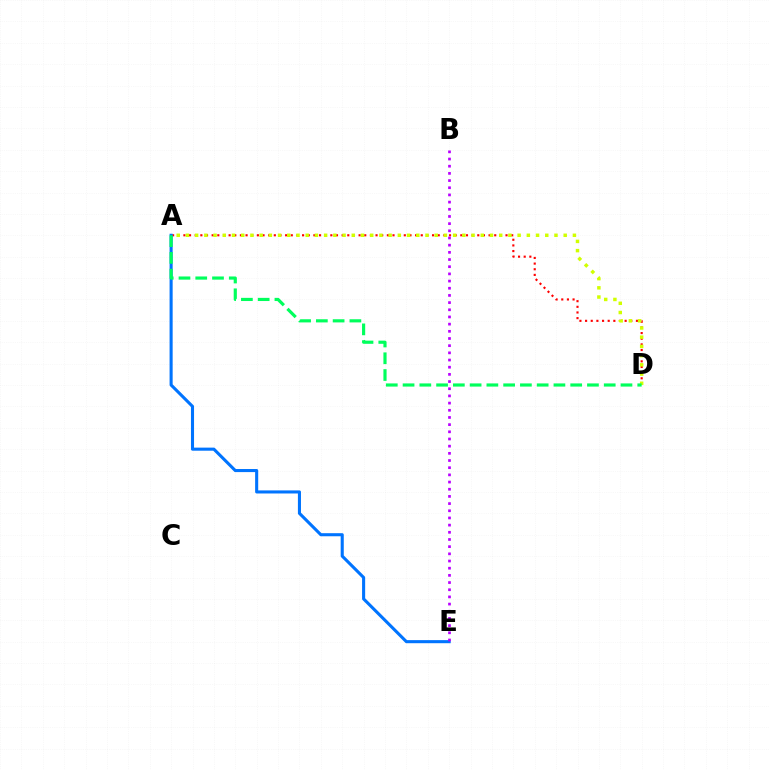{('A', 'D'): [{'color': '#ff0000', 'line_style': 'dotted', 'thickness': 1.54}, {'color': '#d1ff00', 'line_style': 'dotted', 'thickness': 2.5}, {'color': '#00ff5c', 'line_style': 'dashed', 'thickness': 2.28}], ('A', 'E'): [{'color': '#0074ff', 'line_style': 'solid', 'thickness': 2.22}], ('B', 'E'): [{'color': '#b900ff', 'line_style': 'dotted', 'thickness': 1.95}]}